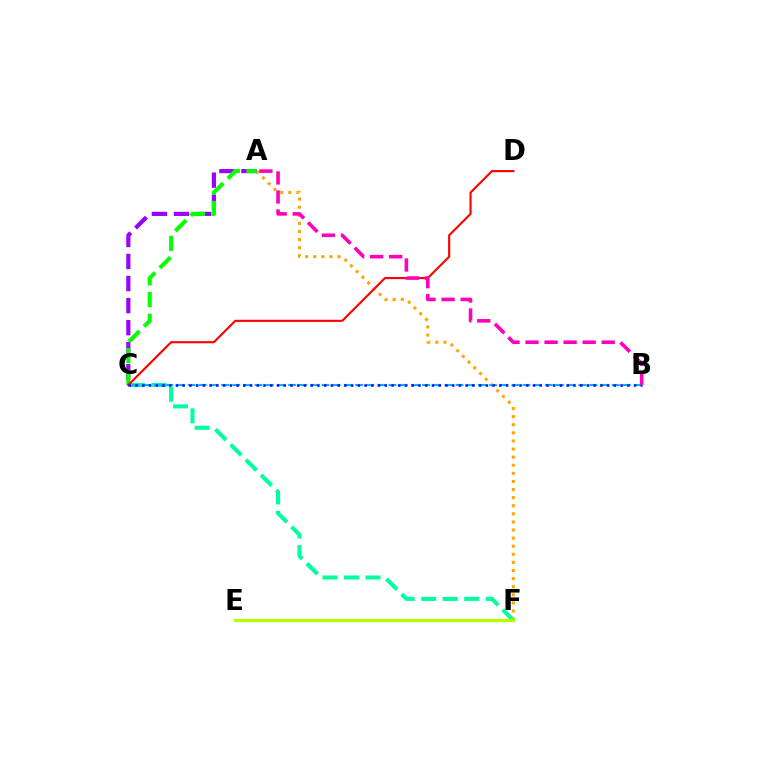{('A', 'F'): [{'color': '#ffa500', 'line_style': 'dotted', 'thickness': 2.2}], ('C', 'F'): [{'color': '#00ff9d', 'line_style': 'dashed', 'thickness': 2.92}], ('A', 'C'): [{'color': '#9b00ff', 'line_style': 'dashed', 'thickness': 3.0}, {'color': '#08ff00', 'line_style': 'dashed', 'thickness': 2.95}], ('E', 'F'): [{'color': '#b3ff00', 'line_style': 'solid', 'thickness': 2.34}], ('B', 'C'): [{'color': '#00b5ff', 'line_style': 'dashed', 'thickness': 1.52}, {'color': '#0010ff', 'line_style': 'dotted', 'thickness': 1.83}], ('C', 'D'): [{'color': '#ff0000', 'line_style': 'solid', 'thickness': 1.53}], ('A', 'B'): [{'color': '#ff00bd', 'line_style': 'dashed', 'thickness': 2.59}]}